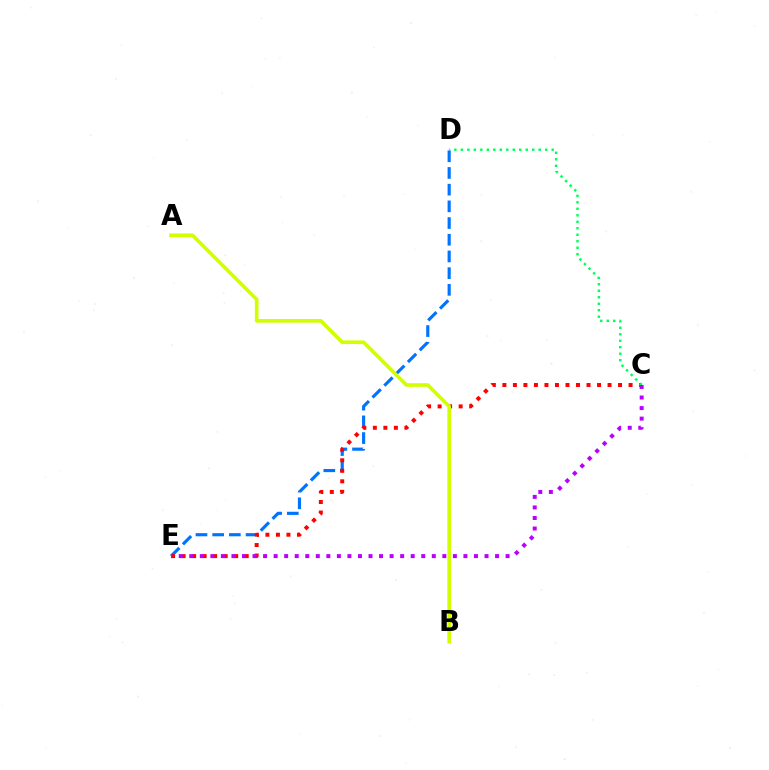{('D', 'E'): [{'color': '#0074ff', 'line_style': 'dashed', 'thickness': 2.27}], ('C', 'E'): [{'color': '#ff0000', 'line_style': 'dotted', 'thickness': 2.86}, {'color': '#b900ff', 'line_style': 'dotted', 'thickness': 2.86}], ('C', 'D'): [{'color': '#00ff5c', 'line_style': 'dotted', 'thickness': 1.76}], ('A', 'B'): [{'color': '#d1ff00', 'line_style': 'solid', 'thickness': 2.62}]}